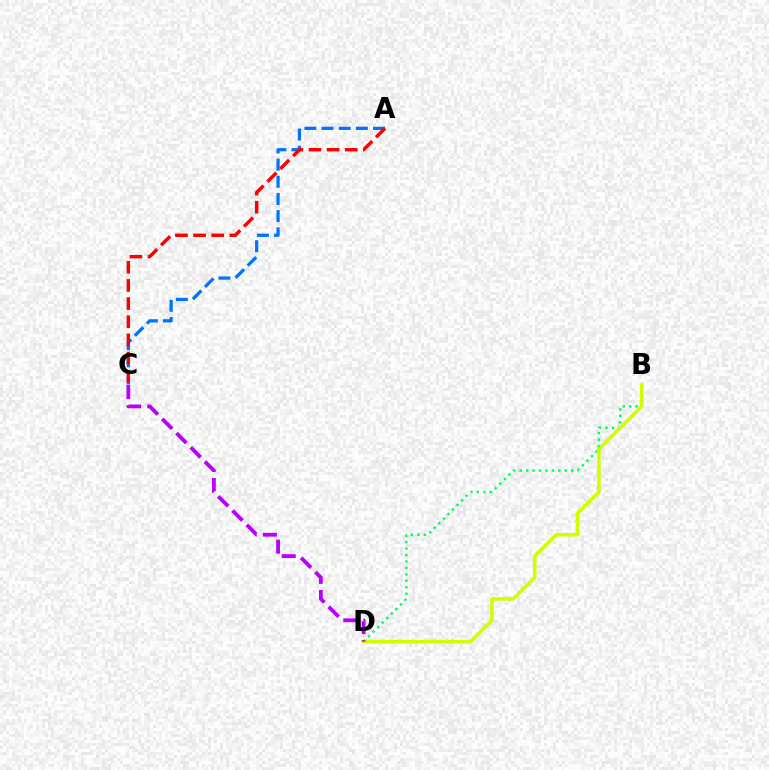{('B', 'D'): [{'color': '#00ff5c', 'line_style': 'dotted', 'thickness': 1.75}, {'color': '#d1ff00', 'line_style': 'solid', 'thickness': 2.56}], ('A', 'C'): [{'color': '#0074ff', 'line_style': 'dashed', 'thickness': 2.33}, {'color': '#ff0000', 'line_style': 'dashed', 'thickness': 2.47}], ('C', 'D'): [{'color': '#b900ff', 'line_style': 'dashed', 'thickness': 2.74}]}